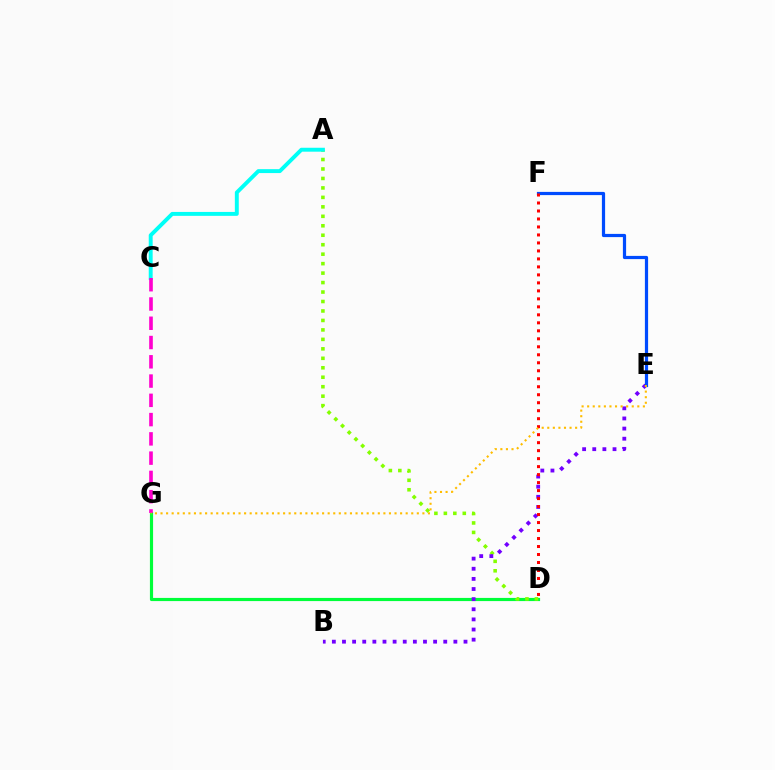{('D', 'G'): [{'color': '#00ff39', 'line_style': 'solid', 'thickness': 2.28}], ('A', 'D'): [{'color': '#84ff00', 'line_style': 'dotted', 'thickness': 2.57}], ('B', 'E'): [{'color': '#7200ff', 'line_style': 'dotted', 'thickness': 2.75}], ('A', 'C'): [{'color': '#00fff6', 'line_style': 'solid', 'thickness': 2.82}], ('C', 'G'): [{'color': '#ff00cf', 'line_style': 'dashed', 'thickness': 2.62}], ('E', 'F'): [{'color': '#004bff', 'line_style': 'solid', 'thickness': 2.31}], ('D', 'F'): [{'color': '#ff0000', 'line_style': 'dotted', 'thickness': 2.17}], ('E', 'G'): [{'color': '#ffbd00', 'line_style': 'dotted', 'thickness': 1.51}]}